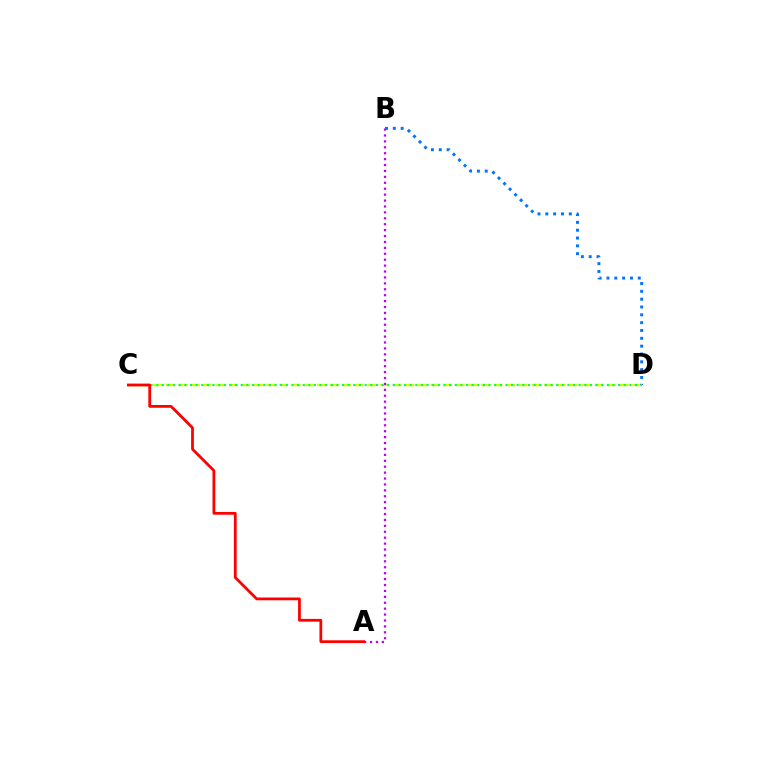{('C', 'D'): [{'color': '#d1ff00', 'line_style': 'dashed', 'thickness': 1.71}, {'color': '#00ff5c', 'line_style': 'dotted', 'thickness': 1.53}], ('A', 'B'): [{'color': '#b900ff', 'line_style': 'dotted', 'thickness': 1.61}], ('B', 'D'): [{'color': '#0074ff', 'line_style': 'dotted', 'thickness': 2.13}], ('A', 'C'): [{'color': '#ff0000', 'line_style': 'solid', 'thickness': 1.99}]}